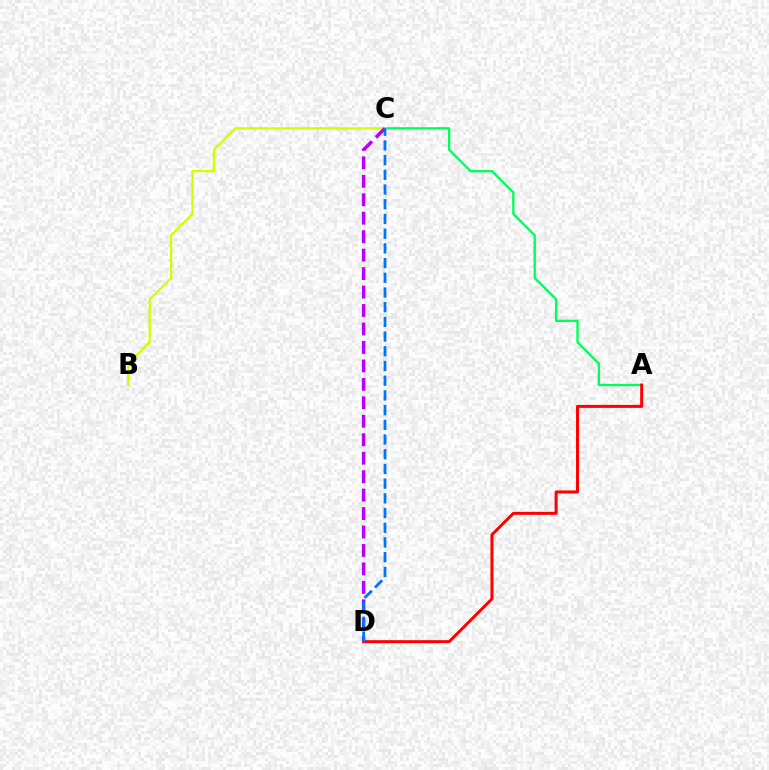{('A', 'C'): [{'color': '#00ff5c', 'line_style': 'solid', 'thickness': 1.67}], ('B', 'C'): [{'color': '#d1ff00', 'line_style': 'solid', 'thickness': 1.64}], ('A', 'D'): [{'color': '#ff0000', 'line_style': 'solid', 'thickness': 2.15}], ('C', 'D'): [{'color': '#b900ff', 'line_style': 'dashed', 'thickness': 2.51}, {'color': '#0074ff', 'line_style': 'dashed', 'thickness': 2.0}]}